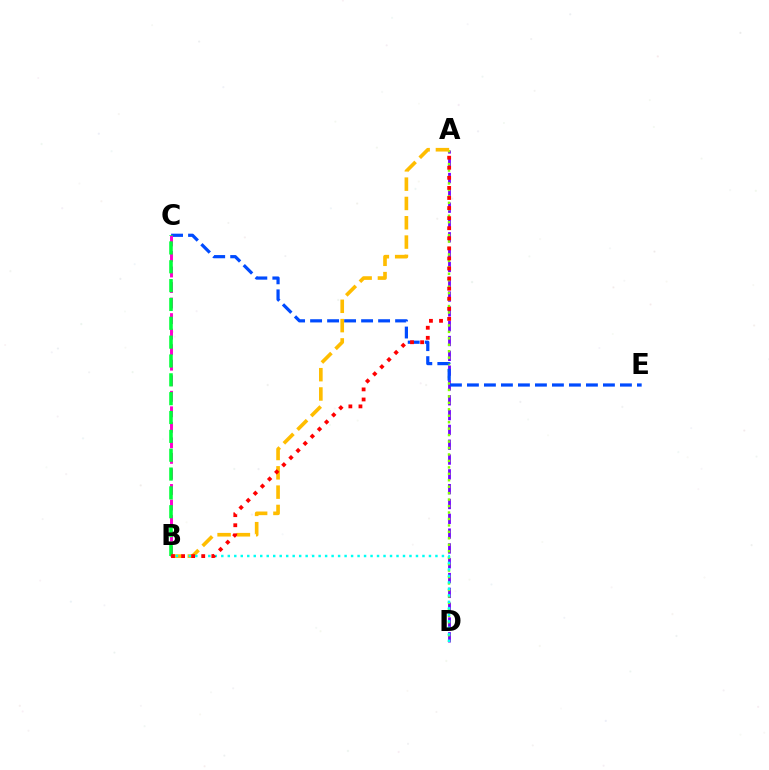{('A', 'D'): [{'color': '#7200ff', 'line_style': 'dashed', 'thickness': 2.01}, {'color': '#84ff00', 'line_style': 'dotted', 'thickness': 1.75}], ('C', 'E'): [{'color': '#004bff', 'line_style': 'dashed', 'thickness': 2.31}], ('A', 'B'): [{'color': '#ffbd00', 'line_style': 'dashed', 'thickness': 2.62}, {'color': '#ff0000', 'line_style': 'dotted', 'thickness': 2.74}], ('B', 'C'): [{'color': '#ff00cf', 'line_style': 'dashed', 'thickness': 2.11}, {'color': '#00ff39', 'line_style': 'dashed', 'thickness': 2.56}], ('B', 'D'): [{'color': '#00fff6', 'line_style': 'dotted', 'thickness': 1.76}]}